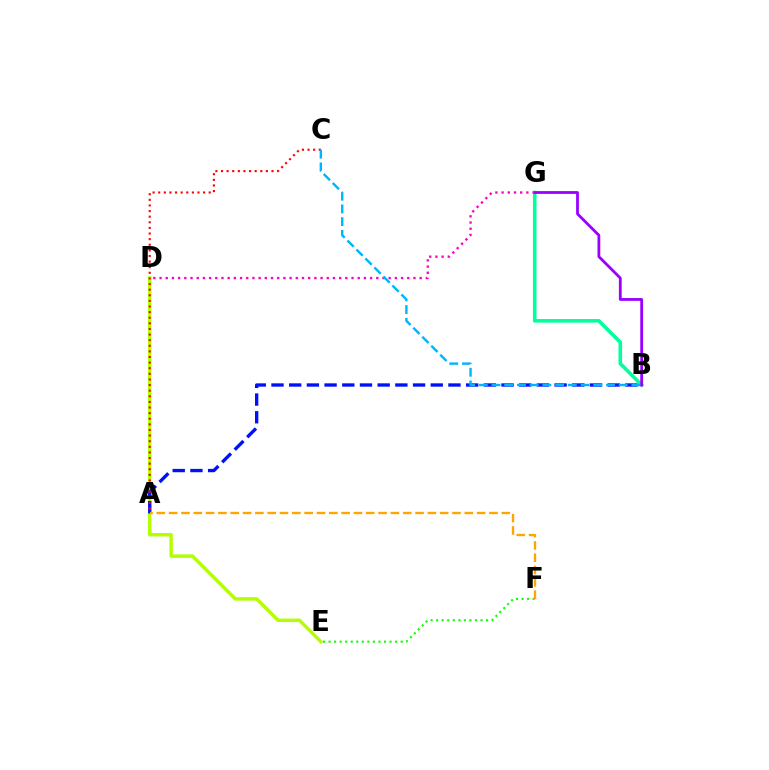{('D', 'E'): [{'color': '#b3ff00', 'line_style': 'solid', 'thickness': 2.48}], ('A', 'B'): [{'color': '#0010ff', 'line_style': 'dashed', 'thickness': 2.4}], ('A', 'C'): [{'color': '#ff0000', 'line_style': 'dotted', 'thickness': 1.52}], ('D', 'G'): [{'color': '#ff00bd', 'line_style': 'dotted', 'thickness': 1.68}], ('B', 'G'): [{'color': '#00ff9d', 'line_style': 'solid', 'thickness': 2.58}, {'color': '#9b00ff', 'line_style': 'solid', 'thickness': 2.01}], ('E', 'F'): [{'color': '#08ff00', 'line_style': 'dotted', 'thickness': 1.51}], ('B', 'C'): [{'color': '#00b5ff', 'line_style': 'dashed', 'thickness': 1.73}], ('A', 'F'): [{'color': '#ffa500', 'line_style': 'dashed', 'thickness': 1.67}]}